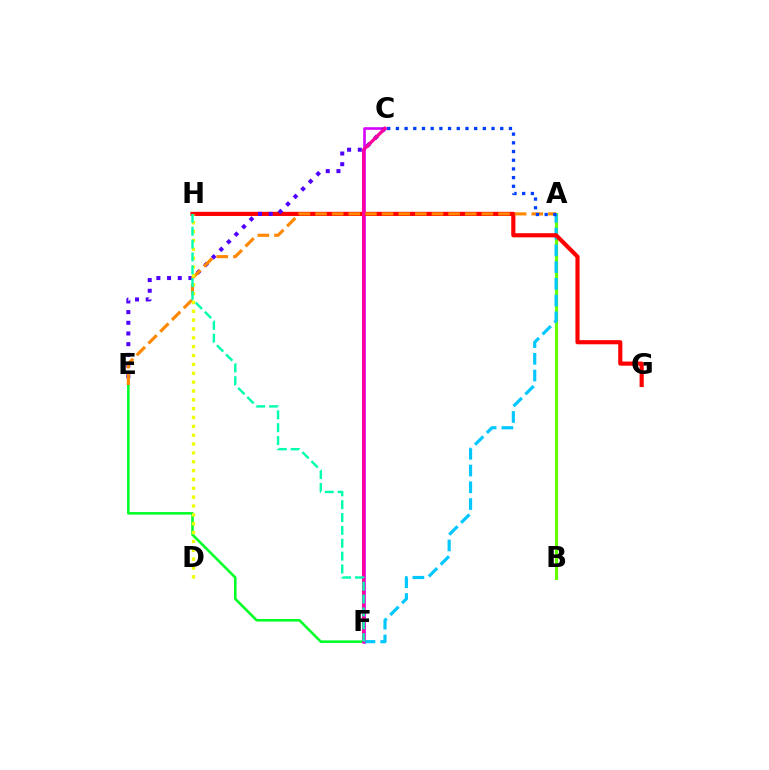{('C', 'F'): [{'color': '#d600ff', 'line_style': 'solid', 'thickness': 1.87}, {'color': '#ff00a0', 'line_style': 'solid', 'thickness': 2.37}], ('A', 'B'): [{'color': '#66ff00', 'line_style': 'solid', 'thickness': 2.24}], ('A', 'F'): [{'color': '#00c7ff', 'line_style': 'dashed', 'thickness': 2.28}], ('E', 'F'): [{'color': '#00ff27', 'line_style': 'solid', 'thickness': 1.84}], ('G', 'H'): [{'color': '#ff0000', 'line_style': 'solid', 'thickness': 2.99}], ('C', 'E'): [{'color': '#4f00ff', 'line_style': 'dotted', 'thickness': 2.9}], ('A', 'E'): [{'color': '#ff8800', 'line_style': 'dashed', 'thickness': 2.26}], ('A', 'C'): [{'color': '#003fff', 'line_style': 'dotted', 'thickness': 2.36}], ('D', 'H'): [{'color': '#eeff00', 'line_style': 'dotted', 'thickness': 2.4}], ('F', 'H'): [{'color': '#00ffaf', 'line_style': 'dashed', 'thickness': 1.75}]}